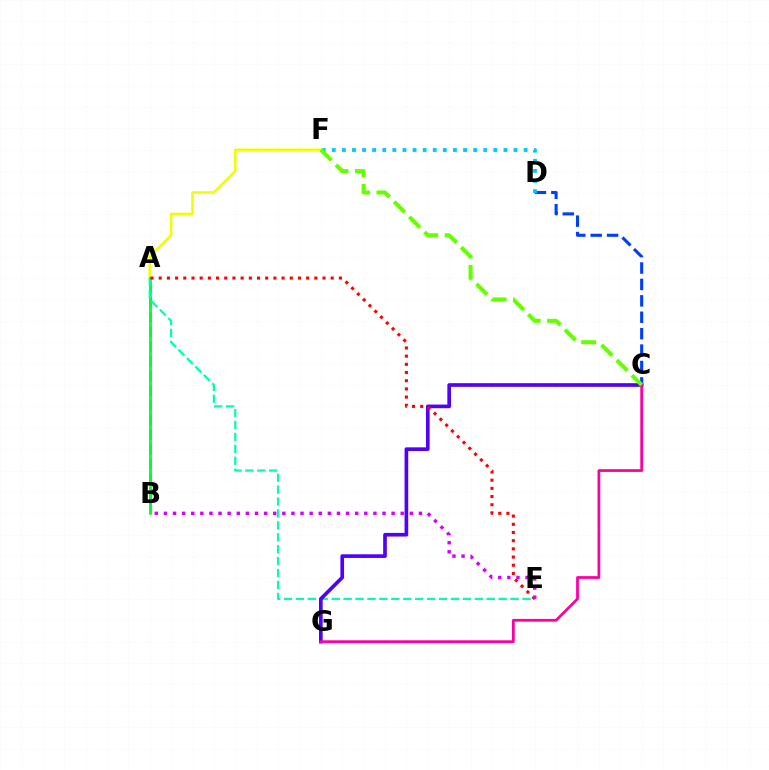{('A', 'B'): [{'color': '#ff8800', 'line_style': 'dashed', 'thickness': 2.0}, {'color': '#00ff27', 'line_style': 'solid', 'thickness': 1.94}], ('A', 'F'): [{'color': '#eeff00', 'line_style': 'solid', 'thickness': 1.82}], ('C', 'D'): [{'color': '#003fff', 'line_style': 'dashed', 'thickness': 2.23}], ('A', 'E'): [{'color': '#00ffaf', 'line_style': 'dashed', 'thickness': 1.62}, {'color': '#ff0000', 'line_style': 'dotted', 'thickness': 2.23}], ('C', 'G'): [{'color': '#4f00ff', 'line_style': 'solid', 'thickness': 2.63}, {'color': '#ff00a0', 'line_style': 'solid', 'thickness': 1.99}], ('B', 'E'): [{'color': '#d600ff', 'line_style': 'dotted', 'thickness': 2.47}], ('D', 'F'): [{'color': '#00c7ff', 'line_style': 'dotted', 'thickness': 2.74}], ('C', 'F'): [{'color': '#66ff00', 'line_style': 'dashed', 'thickness': 2.92}]}